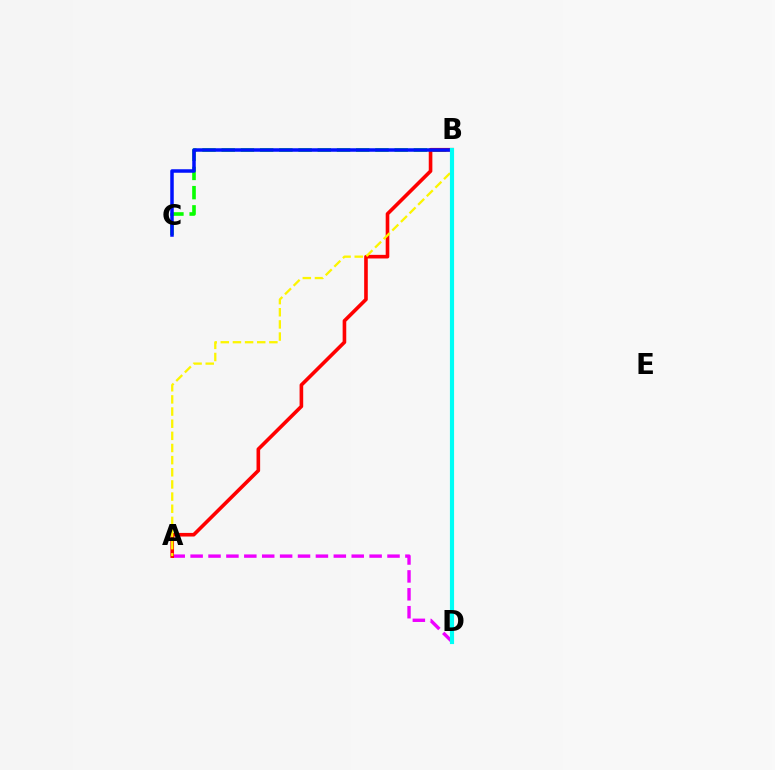{('A', 'D'): [{'color': '#ee00ff', 'line_style': 'dashed', 'thickness': 2.43}], ('B', 'C'): [{'color': '#08ff00', 'line_style': 'dashed', 'thickness': 2.61}, {'color': '#0010ff', 'line_style': 'solid', 'thickness': 2.52}], ('A', 'B'): [{'color': '#ff0000', 'line_style': 'solid', 'thickness': 2.61}, {'color': '#fcf500', 'line_style': 'dashed', 'thickness': 1.65}], ('B', 'D'): [{'color': '#00fff6', 'line_style': 'solid', 'thickness': 2.99}]}